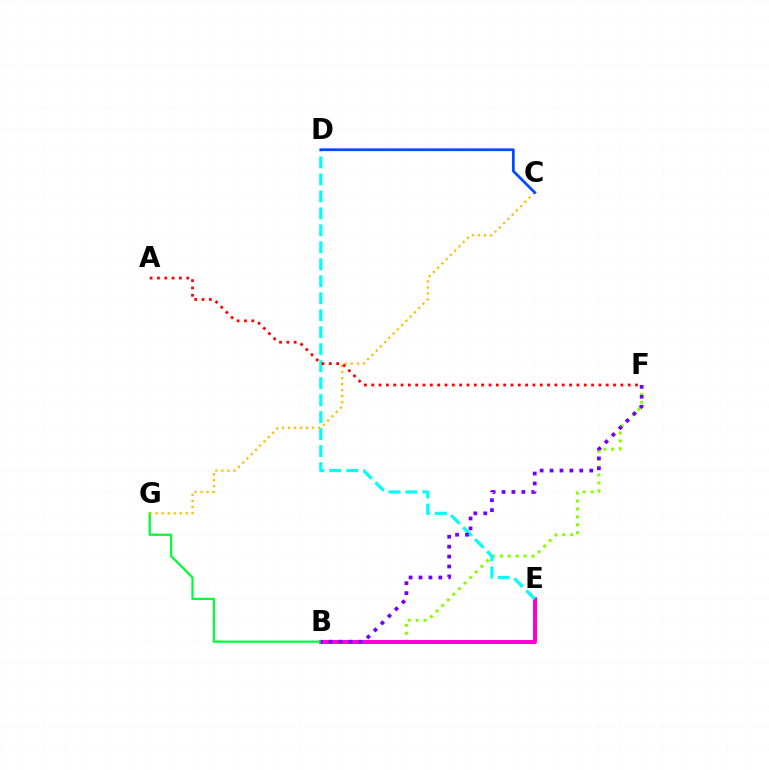{('B', 'F'): [{'color': '#84ff00', 'line_style': 'dotted', 'thickness': 2.15}, {'color': '#7200ff', 'line_style': 'dotted', 'thickness': 2.69}], ('B', 'E'): [{'color': '#ff00cf', 'line_style': 'solid', 'thickness': 2.85}], ('B', 'G'): [{'color': '#00ff39', 'line_style': 'solid', 'thickness': 1.64}], ('D', 'E'): [{'color': '#00fff6', 'line_style': 'dashed', 'thickness': 2.31}], ('C', 'G'): [{'color': '#ffbd00', 'line_style': 'dotted', 'thickness': 1.64}], ('C', 'D'): [{'color': '#004bff', 'line_style': 'solid', 'thickness': 1.98}], ('A', 'F'): [{'color': '#ff0000', 'line_style': 'dotted', 'thickness': 1.99}]}